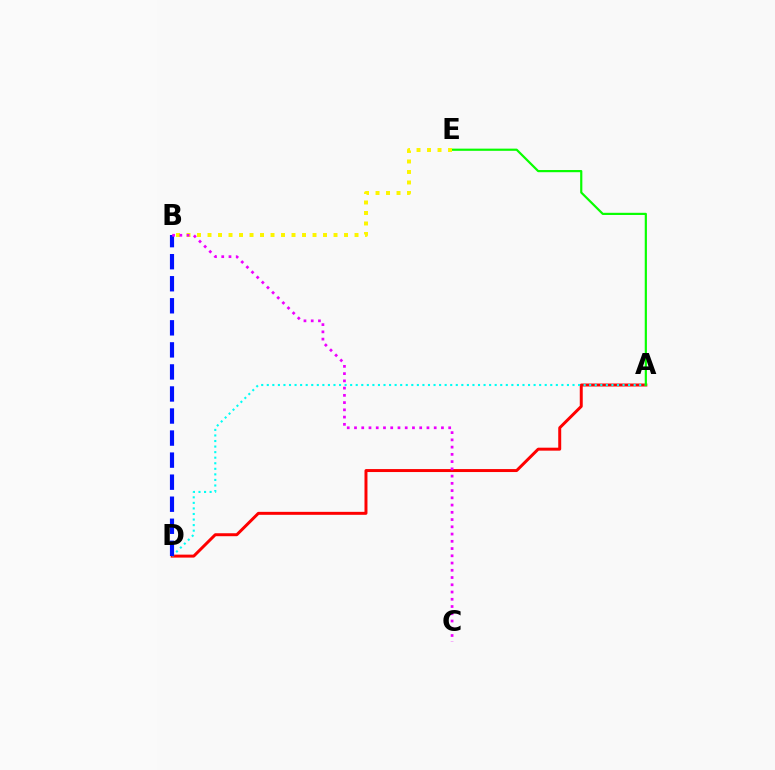{('A', 'D'): [{'color': '#ff0000', 'line_style': 'solid', 'thickness': 2.14}, {'color': '#00fff6', 'line_style': 'dotted', 'thickness': 1.51}], ('B', 'D'): [{'color': '#0010ff', 'line_style': 'dashed', 'thickness': 3.0}], ('A', 'E'): [{'color': '#08ff00', 'line_style': 'solid', 'thickness': 1.57}], ('B', 'E'): [{'color': '#fcf500', 'line_style': 'dotted', 'thickness': 2.85}], ('B', 'C'): [{'color': '#ee00ff', 'line_style': 'dotted', 'thickness': 1.97}]}